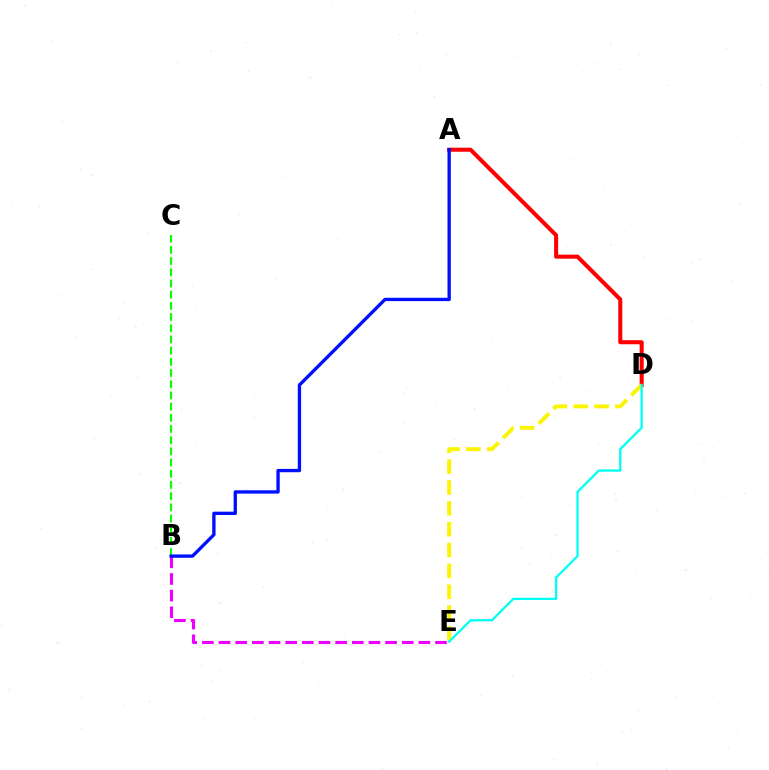{('B', 'E'): [{'color': '#ee00ff', 'line_style': 'dashed', 'thickness': 2.26}], ('A', 'D'): [{'color': '#ff0000', 'line_style': 'solid', 'thickness': 2.91}], ('B', 'C'): [{'color': '#08ff00', 'line_style': 'dashed', 'thickness': 1.52}], ('A', 'B'): [{'color': '#0010ff', 'line_style': 'solid', 'thickness': 2.4}], ('D', 'E'): [{'color': '#fcf500', 'line_style': 'dashed', 'thickness': 2.83}, {'color': '#00fff6', 'line_style': 'solid', 'thickness': 1.65}]}